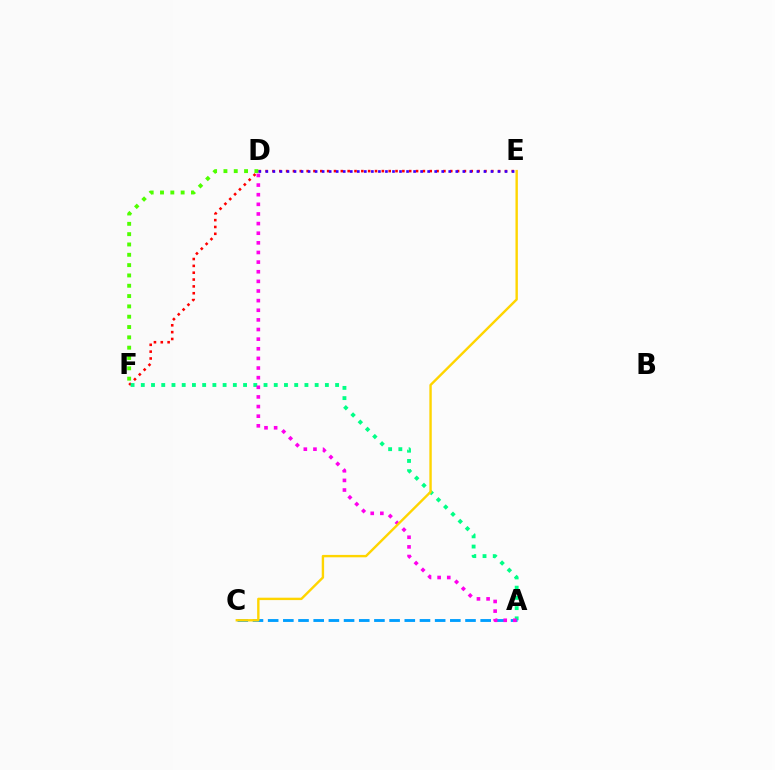{('E', 'F'): [{'color': '#ff0000', 'line_style': 'dotted', 'thickness': 1.86}], ('D', 'F'): [{'color': '#4fff00', 'line_style': 'dotted', 'thickness': 2.8}], ('A', 'F'): [{'color': '#00ff86', 'line_style': 'dotted', 'thickness': 2.78}], ('A', 'C'): [{'color': '#009eff', 'line_style': 'dashed', 'thickness': 2.06}], ('D', 'E'): [{'color': '#3700ff', 'line_style': 'dotted', 'thickness': 1.91}], ('A', 'D'): [{'color': '#ff00ed', 'line_style': 'dotted', 'thickness': 2.62}], ('C', 'E'): [{'color': '#ffd500', 'line_style': 'solid', 'thickness': 1.73}]}